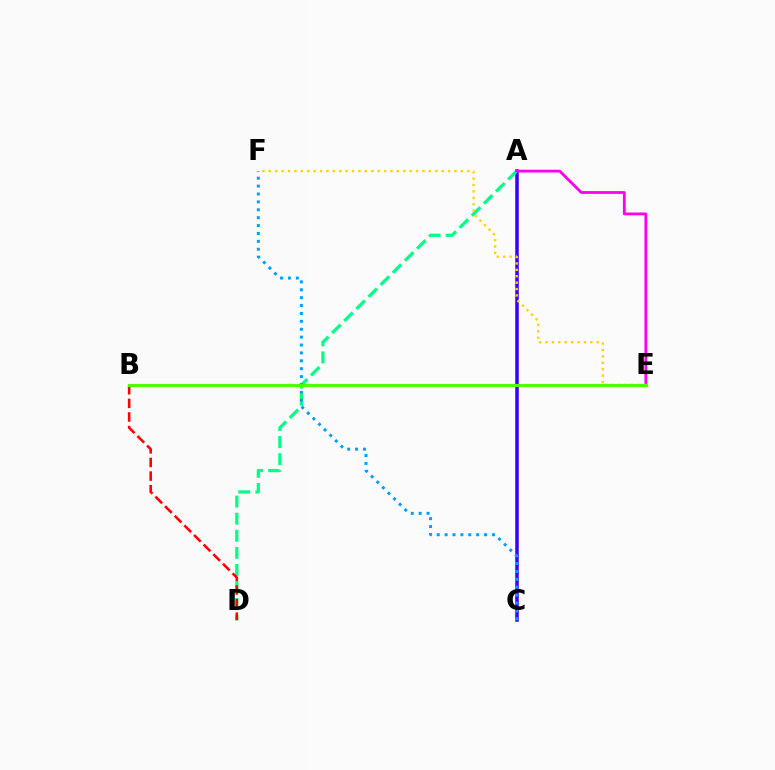{('A', 'C'): [{'color': '#3700ff', 'line_style': 'solid', 'thickness': 2.53}], ('A', 'D'): [{'color': '#00ff86', 'line_style': 'dashed', 'thickness': 2.32}], ('B', 'D'): [{'color': '#ff0000', 'line_style': 'dashed', 'thickness': 1.85}], ('C', 'F'): [{'color': '#009eff', 'line_style': 'dotted', 'thickness': 2.14}], ('A', 'E'): [{'color': '#ff00ed', 'line_style': 'solid', 'thickness': 2.01}], ('E', 'F'): [{'color': '#ffd500', 'line_style': 'dotted', 'thickness': 1.74}], ('B', 'E'): [{'color': '#4fff00', 'line_style': 'solid', 'thickness': 2.26}]}